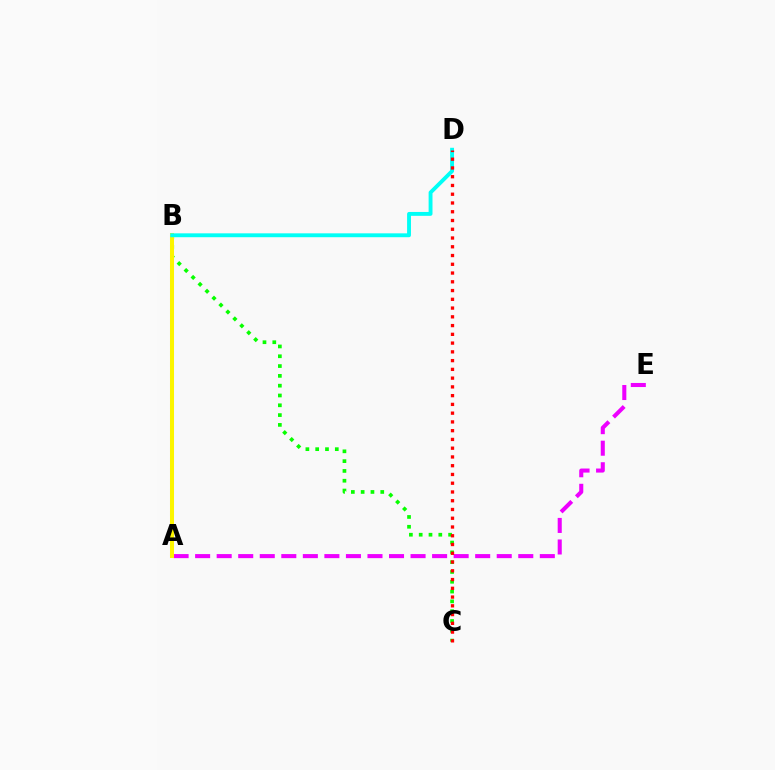{('A', 'E'): [{'color': '#ee00ff', 'line_style': 'dashed', 'thickness': 2.93}], ('B', 'C'): [{'color': '#08ff00', 'line_style': 'dotted', 'thickness': 2.66}], ('A', 'B'): [{'color': '#0010ff', 'line_style': 'dotted', 'thickness': 2.88}, {'color': '#fcf500', 'line_style': 'solid', 'thickness': 2.9}], ('B', 'D'): [{'color': '#00fff6', 'line_style': 'solid', 'thickness': 2.79}], ('C', 'D'): [{'color': '#ff0000', 'line_style': 'dotted', 'thickness': 2.38}]}